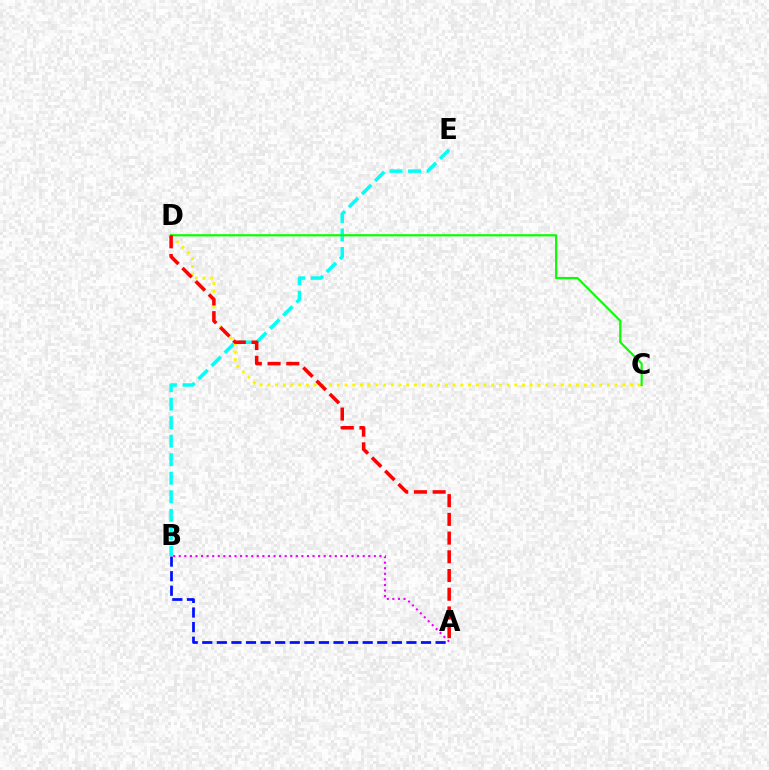{('A', 'B'): [{'color': '#0010ff', 'line_style': 'dashed', 'thickness': 1.98}, {'color': '#ee00ff', 'line_style': 'dotted', 'thickness': 1.51}], ('B', 'E'): [{'color': '#00fff6', 'line_style': 'dashed', 'thickness': 2.52}], ('C', 'D'): [{'color': '#fcf500', 'line_style': 'dotted', 'thickness': 2.1}, {'color': '#08ff00', 'line_style': 'solid', 'thickness': 1.57}], ('A', 'D'): [{'color': '#ff0000', 'line_style': 'dashed', 'thickness': 2.54}]}